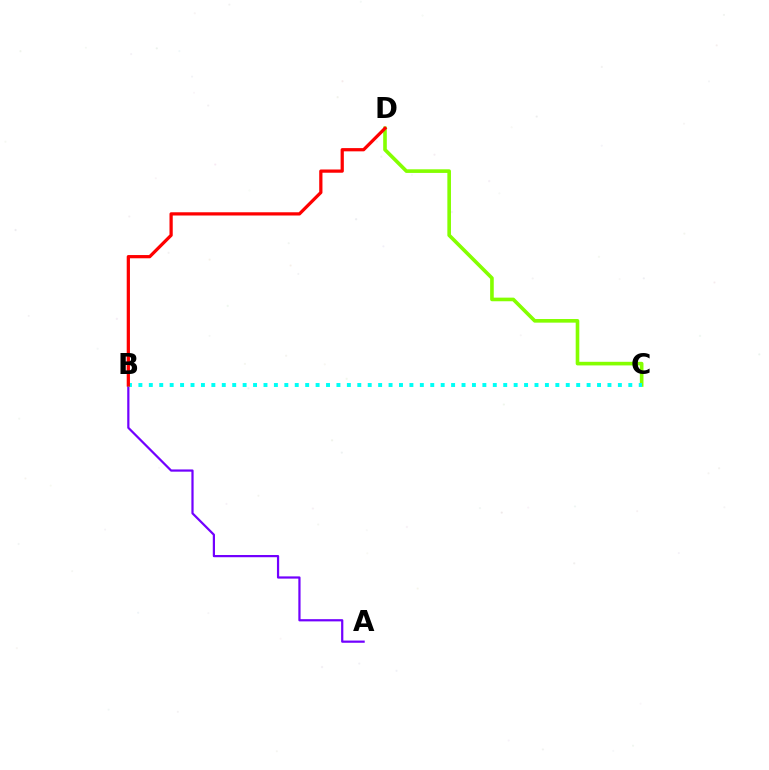{('A', 'B'): [{'color': '#7200ff', 'line_style': 'solid', 'thickness': 1.6}], ('C', 'D'): [{'color': '#84ff00', 'line_style': 'solid', 'thickness': 2.61}], ('B', 'C'): [{'color': '#00fff6', 'line_style': 'dotted', 'thickness': 2.83}], ('B', 'D'): [{'color': '#ff0000', 'line_style': 'solid', 'thickness': 2.33}]}